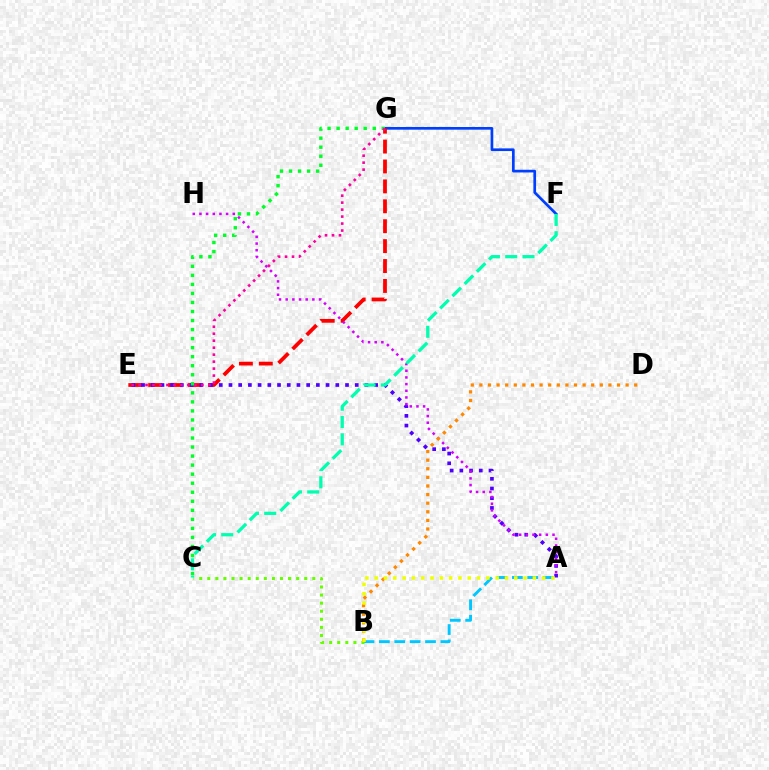{('F', 'G'): [{'color': '#003fff', 'line_style': 'solid', 'thickness': 1.94}], ('E', 'G'): [{'color': '#ff0000', 'line_style': 'dashed', 'thickness': 2.7}, {'color': '#ff00a0', 'line_style': 'dotted', 'thickness': 1.9}], ('A', 'B'): [{'color': '#00c7ff', 'line_style': 'dashed', 'thickness': 2.09}, {'color': '#eeff00', 'line_style': 'dotted', 'thickness': 2.53}], ('A', 'E'): [{'color': '#4f00ff', 'line_style': 'dotted', 'thickness': 2.64}], ('B', 'C'): [{'color': '#66ff00', 'line_style': 'dotted', 'thickness': 2.2}], ('C', 'G'): [{'color': '#00ff27', 'line_style': 'dotted', 'thickness': 2.46}], ('A', 'H'): [{'color': '#d600ff', 'line_style': 'dotted', 'thickness': 1.81}], ('B', 'D'): [{'color': '#ff8800', 'line_style': 'dotted', 'thickness': 2.34}], ('C', 'F'): [{'color': '#00ffaf', 'line_style': 'dashed', 'thickness': 2.35}]}